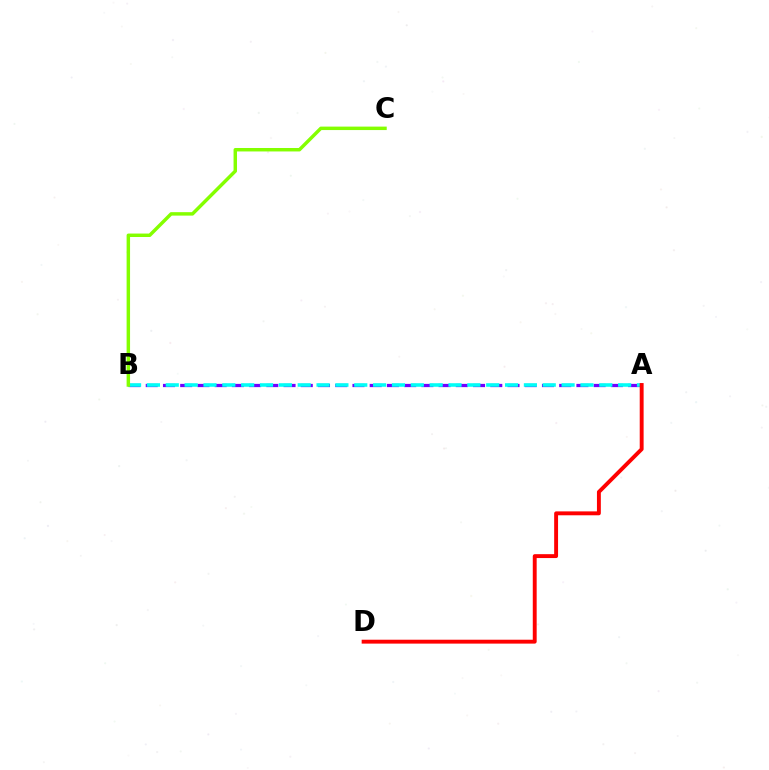{('A', 'B'): [{'color': '#7200ff', 'line_style': 'dashed', 'thickness': 2.34}, {'color': '#00fff6', 'line_style': 'dashed', 'thickness': 2.56}], ('A', 'D'): [{'color': '#ff0000', 'line_style': 'solid', 'thickness': 2.8}], ('B', 'C'): [{'color': '#84ff00', 'line_style': 'solid', 'thickness': 2.49}]}